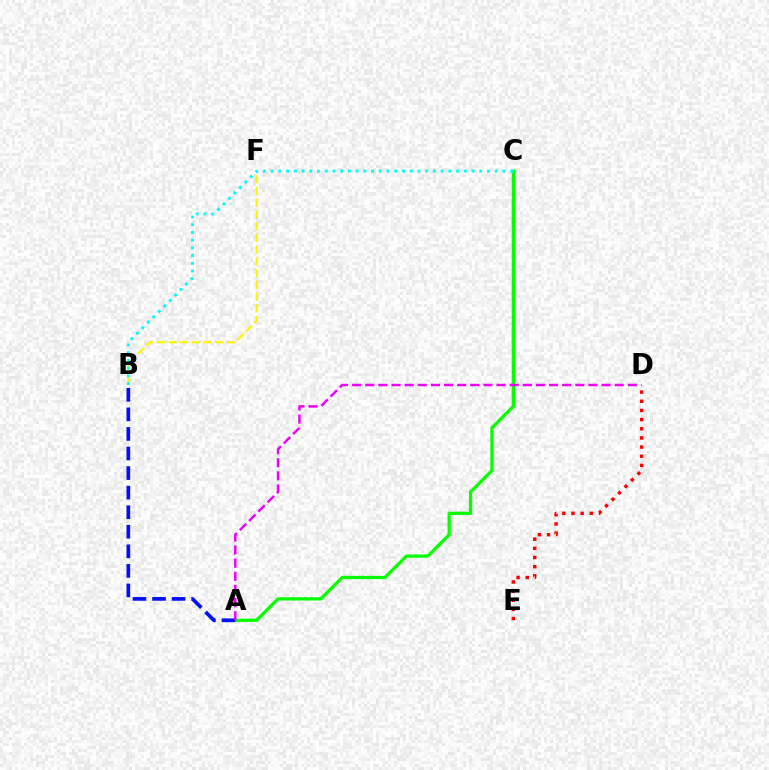{('D', 'E'): [{'color': '#ff0000', 'line_style': 'dotted', 'thickness': 2.49}], ('A', 'C'): [{'color': '#08ff00', 'line_style': 'solid', 'thickness': 2.36}], ('B', 'F'): [{'color': '#fcf500', 'line_style': 'dashed', 'thickness': 1.59}], ('A', 'B'): [{'color': '#0010ff', 'line_style': 'dashed', 'thickness': 2.66}], ('A', 'D'): [{'color': '#ee00ff', 'line_style': 'dashed', 'thickness': 1.78}], ('B', 'C'): [{'color': '#00fff6', 'line_style': 'dotted', 'thickness': 2.1}]}